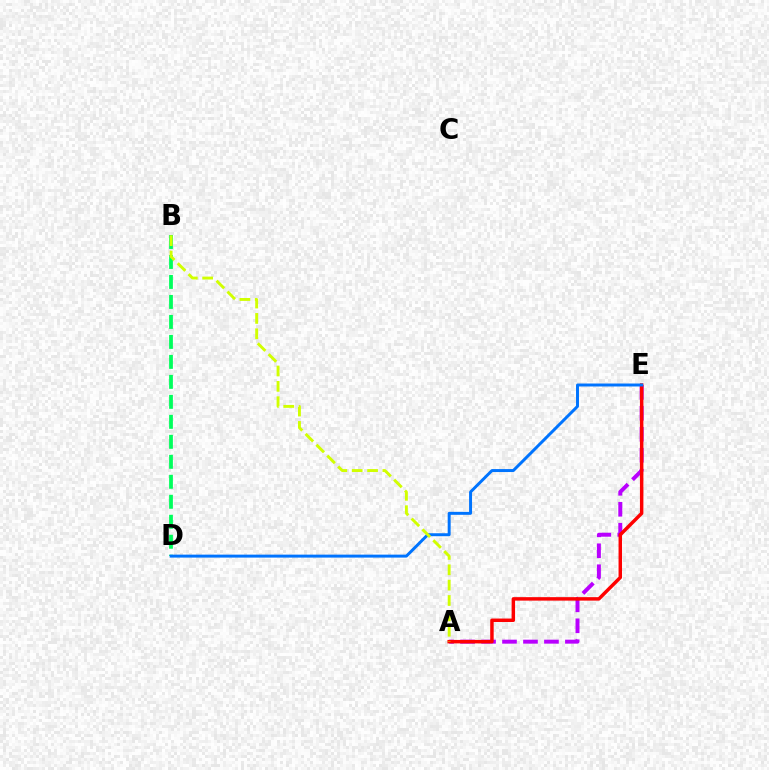{('A', 'E'): [{'color': '#b900ff', 'line_style': 'dashed', 'thickness': 2.85}, {'color': '#ff0000', 'line_style': 'solid', 'thickness': 2.5}], ('B', 'D'): [{'color': '#00ff5c', 'line_style': 'dashed', 'thickness': 2.71}], ('D', 'E'): [{'color': '#0074ff', 'line_style': 'solid', 'thickness': 2.13}], ('A', 'B'): [{'color': '#d1ff00', 'line_style': 'dashed', 'thickness': 2.09}]}